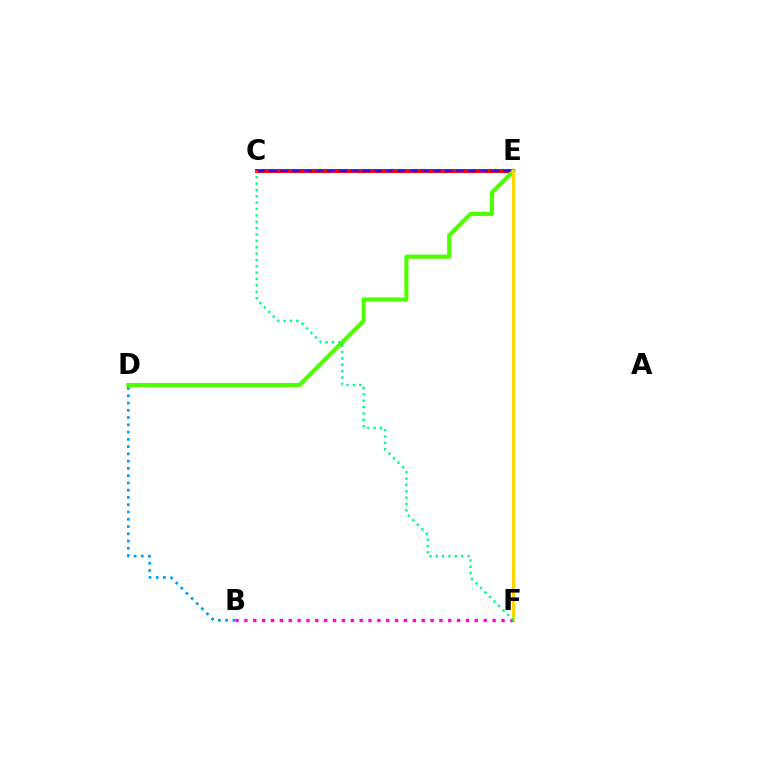{('C', 'E'): [{'color': '#ff0000', 'line_style': 'solid', 'thickness': 2.84}, {'color': '#3700ff', 'line_style': 'dashed', 'thickness': 1.59}], ('B', 'D'): [{'color': '#009eff', 'line_style': 'dotted', 'thickness': 1.97}], ('D', 'E'): [{'color': '#4fff00', 'line_style': 'solid', 'thickness': 2.96}], ('E', 'F'): [{'color': '#ffd500', 'line_style': 'solid', 'thickness': 2.13}], ('B', 'F'): [{'color': '#ff00ed', 'line_style': 'dotted', 'thickness': 2.41}], ('C', 'F'): [{'color': '#00ff86', 'line_style': 'dotted', 'thickness': 1.73}]}